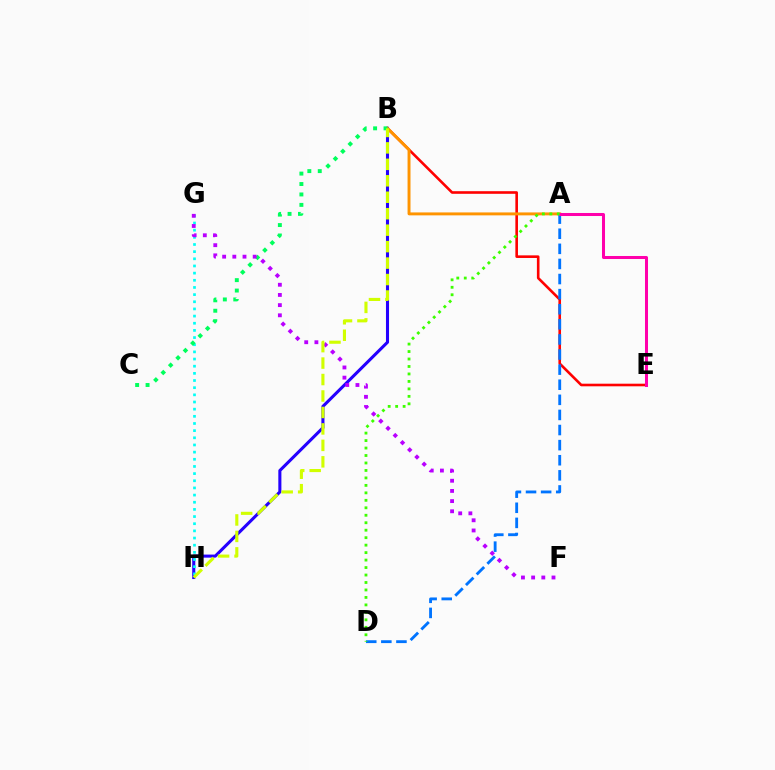{('B', 'E'): [{'color': '#ff0000', 'line_style': 'solid', 'thickness': 1.88}], ('B', 'H'): [{'color': '#2500ff', 'line_style': 'solid', 'thickness': 2.21}, {'color': '#d1ff00', 'line_style': 'dashed', 'thickness': 2.24}], ('A', 'B'): [{'color': '#ff9400', 'line_style': 'solid', 'thickness': 2.11}], ('G', 'H'): [{'color': '#00fff6', 'line_style': 'dotted', 'thickness': 1.95}], ('A', 'D'): [{'color': '#0074ff', 'line_style': 'dashed', 'thickness': 2.05}, {'color': '#3dff00', 'line_style': 'dotted', 'thickness': 2.03}], ('A', 'E'): [{'color': '#ff00ac', 'line_style': 'solid', 'thickness': 2.18}], ('B', 'C'): [{'color': '#00ff5c', 'line_style': 'dotted', 'thickness': 2.83}], ('F', 'G'): [{'color': '#b900ff', 'line_style': 'dotted', 'thickness': 2.77}]}